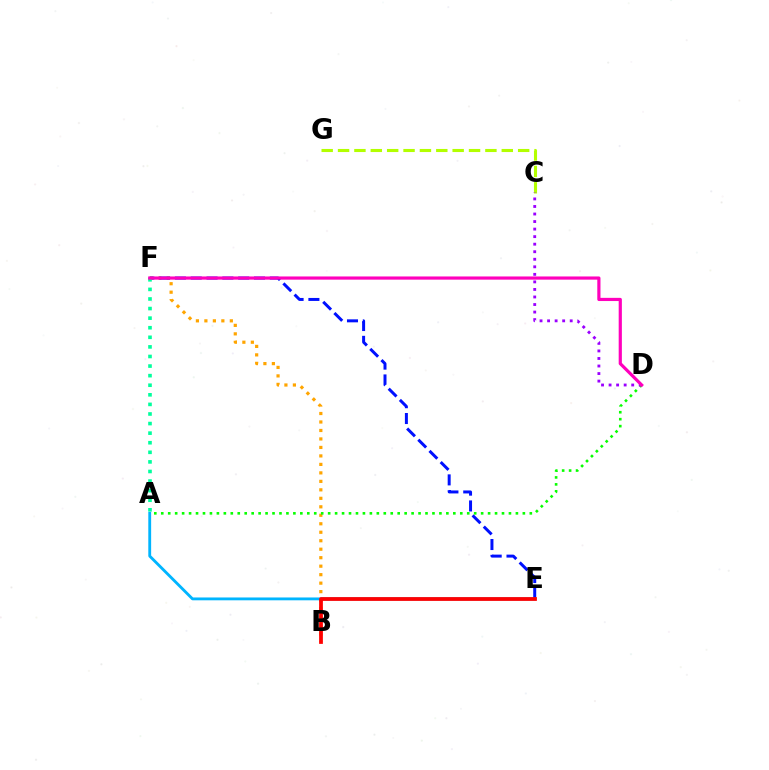{('B', 'F'): [{'color': '#ffa500', 'line_style': 'dotted', 'thickness': 2.3}], ('E', 'F'): [{'color': '#0010ff', 'line_style': 'dashed', 'thickness': 2.15}], ('C', 'G'): [{'color': '#b3ff00', 'line_style': 'dashed', 'thickness': 2.22}], ('A', 'F'): [{'color': '#00ff9d', 'line_style': 'dotted', 'thickness': 2.6}], ('A', 'E'): [{'color': '#00b5ff', 'line_style': 'solid', 'thickness': 2.04}], ('A', 'D'): [{'color': '#08ff00', 'line_style': 'dotted', 'thickness': 1.89}], ('B', 'E'): [{'color': '#ff0000', 'line_style': 'solid', 'thickness': 2.7}], ('C', 'D'): [{'color': '#9b00ff', 'line_style': 'dotted', 'thickness': 2.05}], ('D', 'F'): [{'color': '#ff00bd', 'line_style': 'solid', 'thickness': 2.29}]}